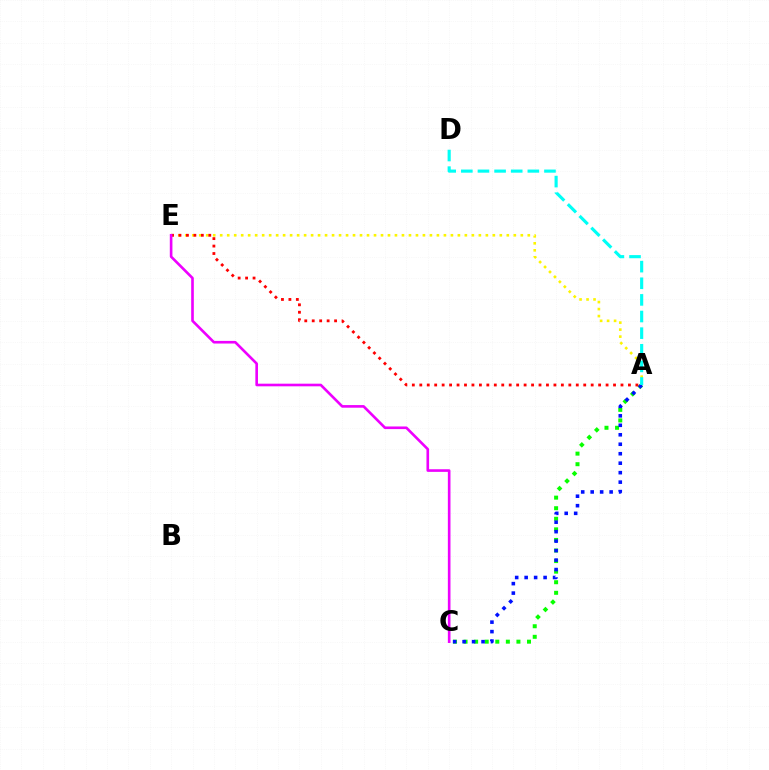{('A', 'C'): [{'color': '#08ff00', 'line_style': 'dotted', 'thickness': 2.87}, {'color': '#0010ff', 'line_style': 'dotted', 'thickness': 2.57}], ('A', 'E'): [{'color': '#fcf500', 'line_style': 'dotted', 'thickness': 1.9}, {'color': '#ff0000', 'line_style': 'dotted', 'thickness': 2.02}], ('A', 'D'): [{'color': '#00fff6', 'line_style': 'dashed', 'thickness': 2.26}], ('C', 'E'): [{'color': '#ee00ff', 'line_style': 'solid', 'thickness': 1.89}]}